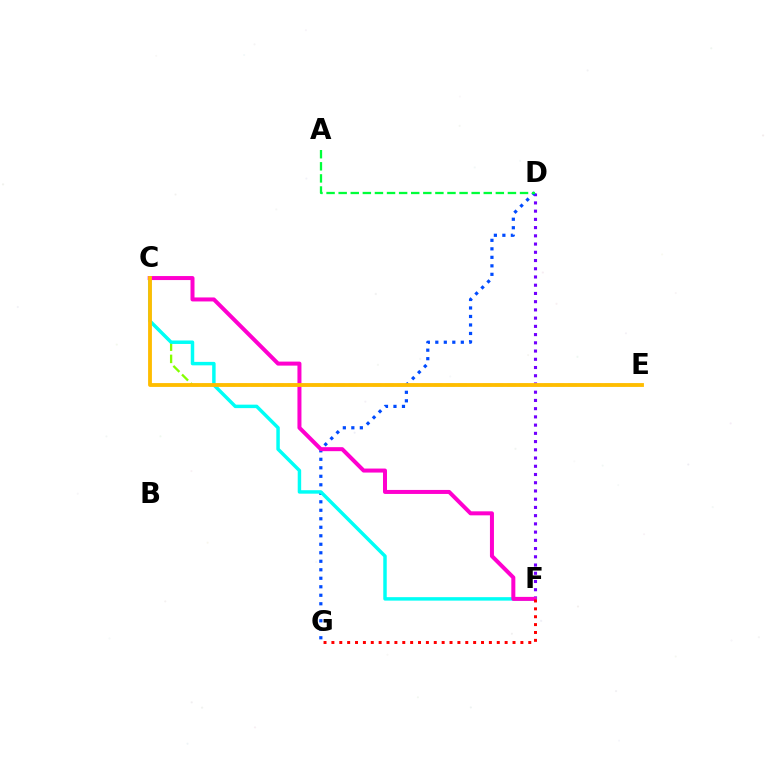{('D', 'F'): [{'color': '#7200ff', 'line_style': 'dotted', 'thickness': 2.24}], ('D', 'G'): [{'color': '#004bff', 'line_style': 'dotted', 'thickness': 2.31}], ('C', 'E'): [{'color': '#84ff00', 'line_style': 'dashed', 'thickness': 1.66}, {'color': '#ffbd00', 'line_style': 'solid', 'thickness': 2.76}], ('C', 'F'): [{'color': '#00fff6', 'line_style': 'solid', 'thickness': 2.5}, {'color': '#ff00cf', 'line_style': 'solid', 'thickness': 2.89}], ('A', 'D'): [{'color': '#00ff39', 'line_style': 'dashed', 'thickness': 1.64}], ('F', 'G'): [{'color': '#ff0000', 'line_style': 'dotted', 'thickness': 2.14}]}